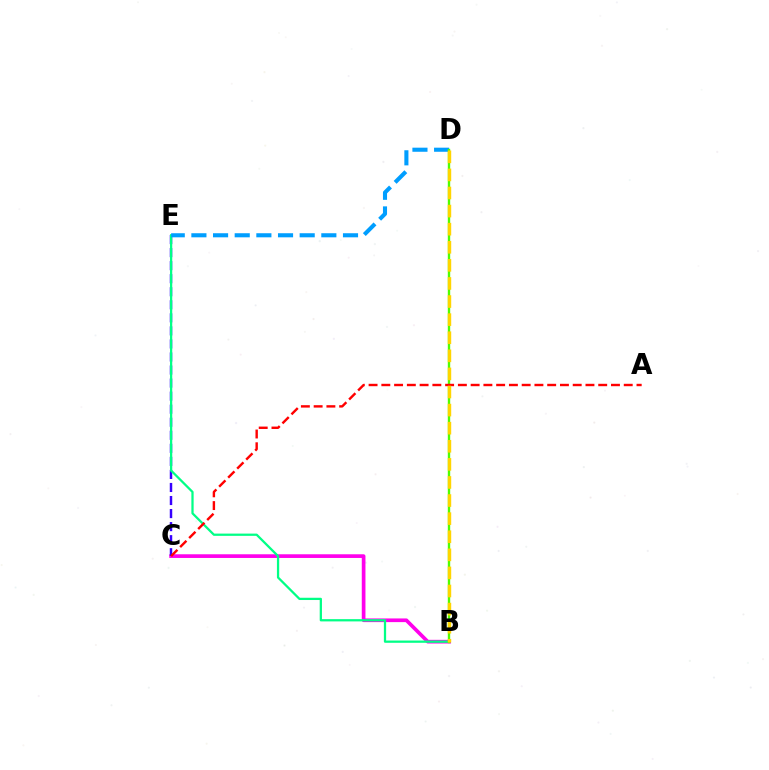{('B', 'C'): [{'color': '#ff00ed', 'line_style': 'solid', 'thickness': 2.65}], ('C', 'E'): [{'color': '#3700ff', 'line_style': 'dashed', 'thickness': 1.77}], ('B', 'E'): [{'color': '#00ff86', 'line_style': 'solid', 'thickness': 1.63}], ('D', 'E'): [{'color': '#009eff', 'line_style': 'dashed', 'thickness': 2.94}], ('B', 'D'): [{'color': '#4fff00', 'line_style': 'solid', 'thickness': 1.72}, {'color': '#ffd500', 'line_style': 'dashed', 'thickness': 2.46}], ('A', 'C'): [{'color': '#ff0000', 'line_style': 'dashed', 'thickness': 1.73}]}